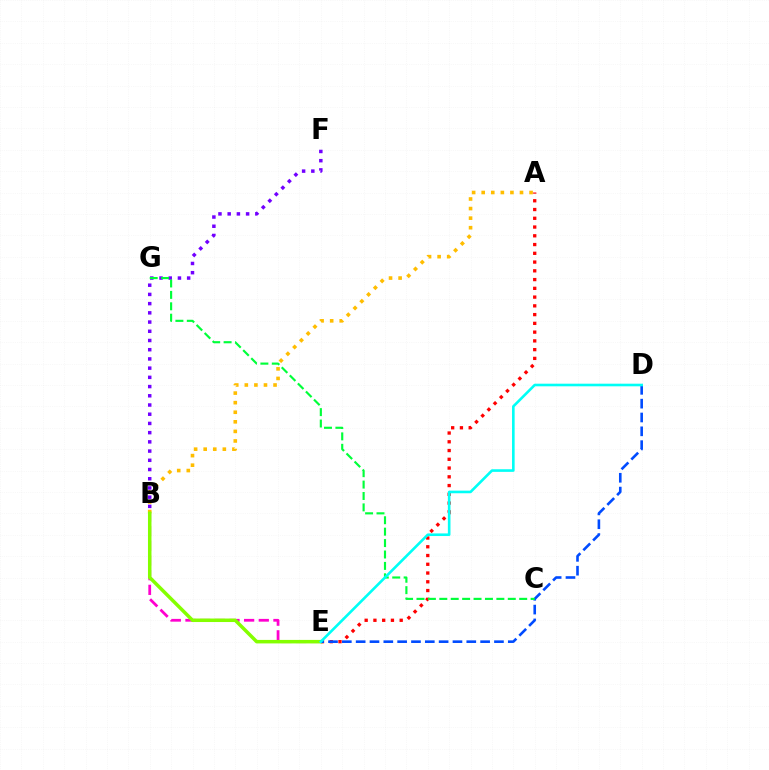{('A', 'B'): [{'color': '#ffbd00', 'line_style': 'dotted', 'thickness': 2.6}], ('B', 'E'): [{'color': '#ff00cf', 'line_style': 'dashed', 'thickness': 1.99}, {'color': '#84ff00', 'line_style': 'solid', 'thickness': 2.52}], ('A', 'E'): [{'color': '#ff0000', 'line_style': 'dotted', 'thickness': 2.38}], ('B', 'F'): [{'color': '#7200ff', 'line_style': 'dotted', 'thickness': 2.5}], ('D', 'E'): [{'color': '#004bff', 'line_style': 'dashed', 'thickness': 1.88}, {'color': '#00fff6', 'line_style': 'solid', 'thickness': 1.88}], ('C', 'G'): [{'color': '#00ff39', 'line_style': 'dashed', 'thickness': 1.55}]}